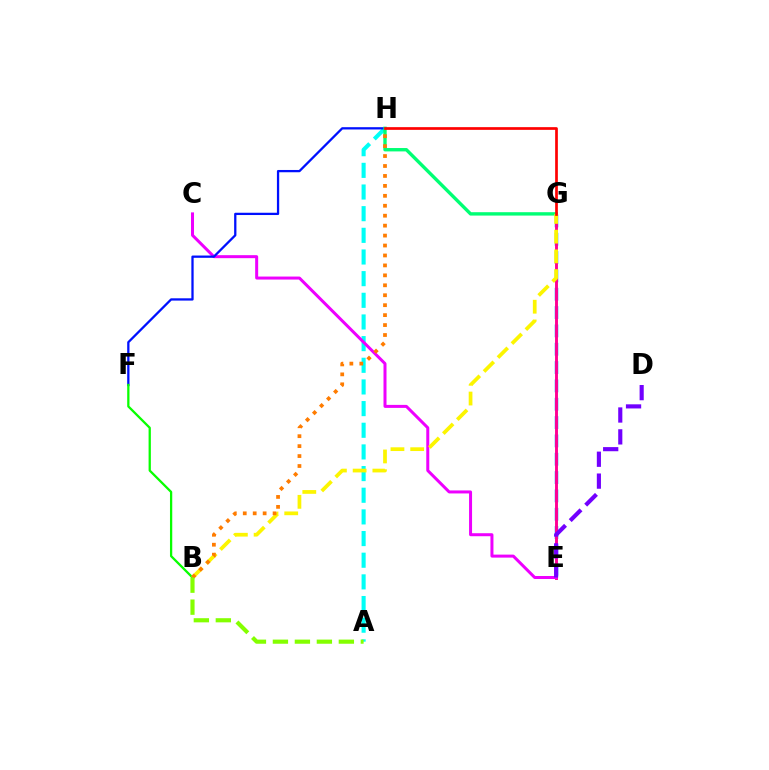{('E', 'G'): [{'color': '#008cff', 'line_style': 'dashed', 'thickness': 2.49}, {'color': '#ff0094', 'line_style': 'solid', 'thickness': 2.09}], ('A', 'H'): [{'color': '#00fff6', 'line_style': 'dashed', 'thickness': 2.94}], ('C', 'E'): [{'color': '#ee00ff', 'line_style': 'solid', 'thickness': 2.16}], ('F', 'H'): [{'color': '#0010ff', 'line_style': 'solid', 'thickness': 1.64}], ('B', 'F'): [{'color': '#08ff00', 'line_style': 'solid', 'thickness': 1.64}], ('G', 'H'): [{'color': '#00ff74', 'line_style': 'solid', 'thickness': 2.43}, {'color': '#ff0000', 'line_style': 'solid', 'thickness': 1.95}], ('B', 'G'): [{'color': '#fcf500', 'line_style': 'dashed', 'thickness': 2.68}], ('B', 'H'): [{'color': '#ff7c00', 'line_style': 'dotted', 'thickness': 2.7}], ('D', 'E'): [{'color': '#7200ff', 'line_style': 'dashed', 'thickness': 2.97}], ('A', 'B'): [{'color': '#84ff00', 'line_style': 'dashed', 'thickness': 2.99}]}